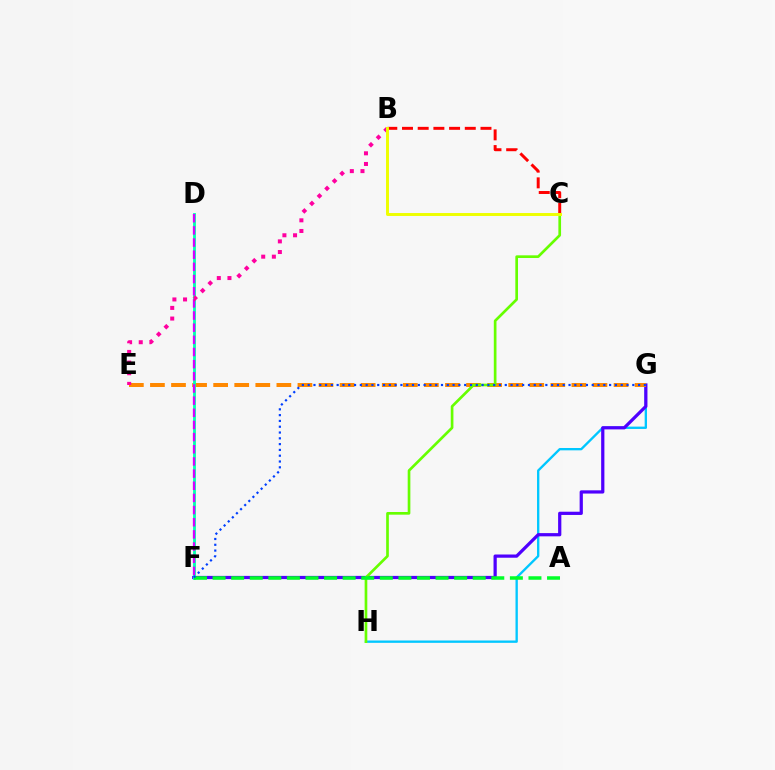{('G', 'H'): [{'color': '#00c7ff', 'line_style': 'solid', 'thickness': 1.68}], ('F', 'G'): [{'color': '#4f00ff', 'line_style': 'solid', 'thickness': 2.33}, {'color': '#003fff', 'line_style': 'dotted', 'thickness': 1.58}], ('E', 'G'): [{'color': '#ff8800', 'line_style': 'dashed', 'thickness': 2.86}], ('D', 'F'): [{'color': '#00ffaf', 'line_style': 'solid', 'thickness': 2.03}, {'color': '#d600ff', 'line_style': 'dashed', 'thickness': 1.65}], ('B', 'E'): [{'color': '#ff00a0', 'line_style': 'dotted', 'thickness': 2.89}], ('C', 'H'): [{'color': '#66ff00', 'line_style': 'solid', 'thickness': 1.93}], ('A', 'F'): [{'color': '#00ff27', 'line_style': 'dashed', 'thickness': 2.52}], ('B', 'C'): [{'color': '#ff0000', 'line_style': 'dashed', 'thickness': 2.13}, {'color': '#eeff00', 'line_style': 'solid', 'thickness': 2.11}]}